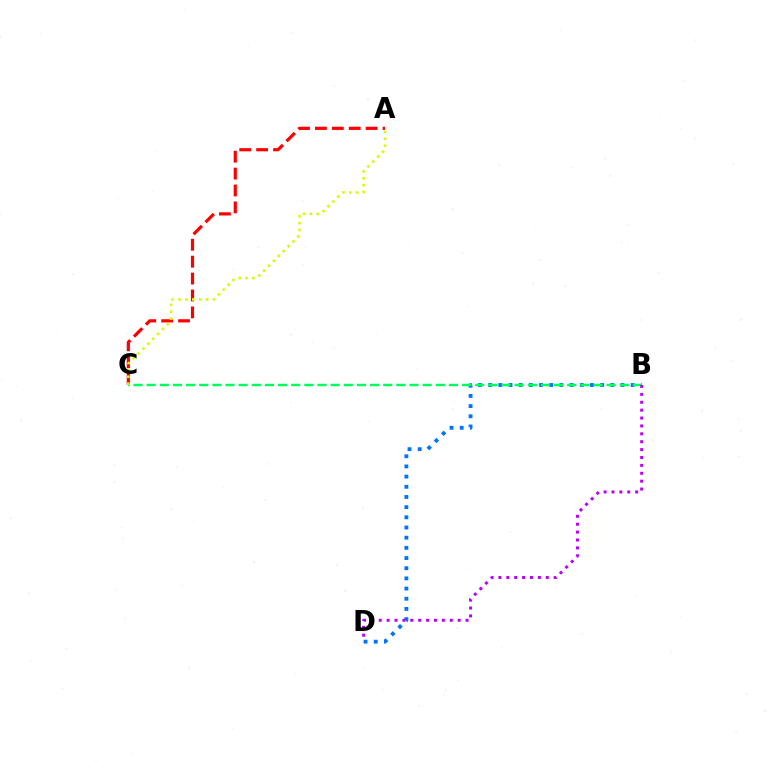{('A', 'C'): [{'color': '#ff0000', 'line_style': 'dashed', 'thickness': 2.3}, {'color': '#d1ff00', 'line_style': 'dotted', 'thickness': 1.87}], ('B', 'D'): [{'color': '#0074ff', 'line_style': 'dotted', 'thickness': 2.77}, {'color': '#b900ff', 'line_style': 'dotted', 'thickness': 2.14}], ('B', 'C'): [{'color': '#00ff5c', 'line_style': 'dashed', 'thickness': 1.79}]}